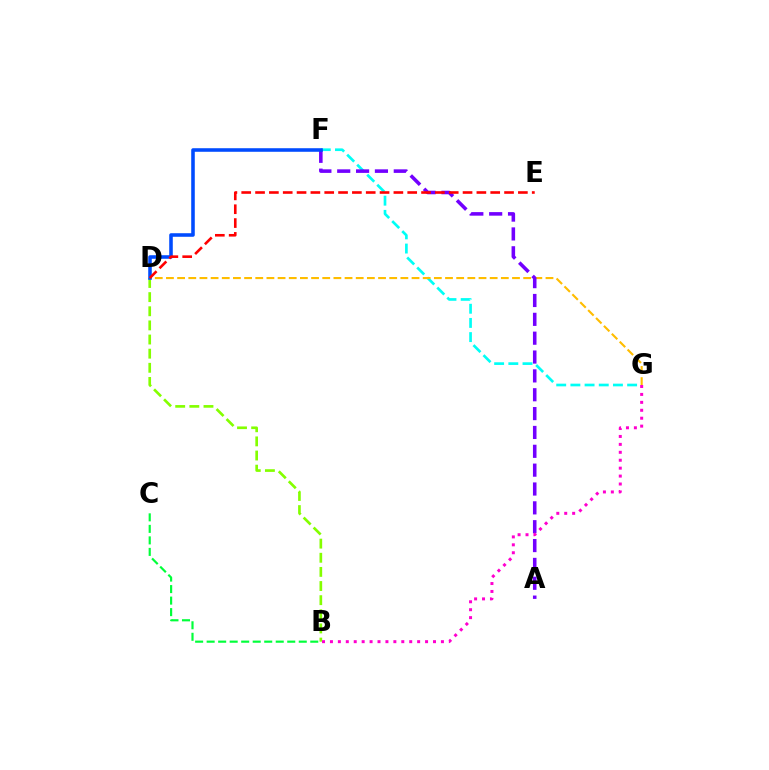{('B', 'D'): [{'color': '#84ff00', 'line_style': 'dashed', 'thickness': 1.92}], ('F', 'G'): [{'color': '#00fff6', 'line_style': 'dashed', 'thickness': 1.93}], ('B', 'C'): [{'color': '#00ff39', 'line_style': 'dashed', 'thickness': 1.56}], ('D', 'G'): [{'color': '#ffbd00', 'line_style': 'dashed', 'thickness': 1.52}], ('A', 'F'): [{'color': '#7200ff', 'line_style': 'dashed', 'thickness': 2.56}], ('D', 'F'): [{'color': '#004bff', 'line_style': 'solid', 'thickness': 2.56}], ('D', 'E'): [{'color': '#ff0000', 'line_style': 'dashed', 'thickness': 1.88}], ('B', 'G'): [{'color': '#ff00cf', 'line_style': 'dotted', 'thickness': 2.15}]}